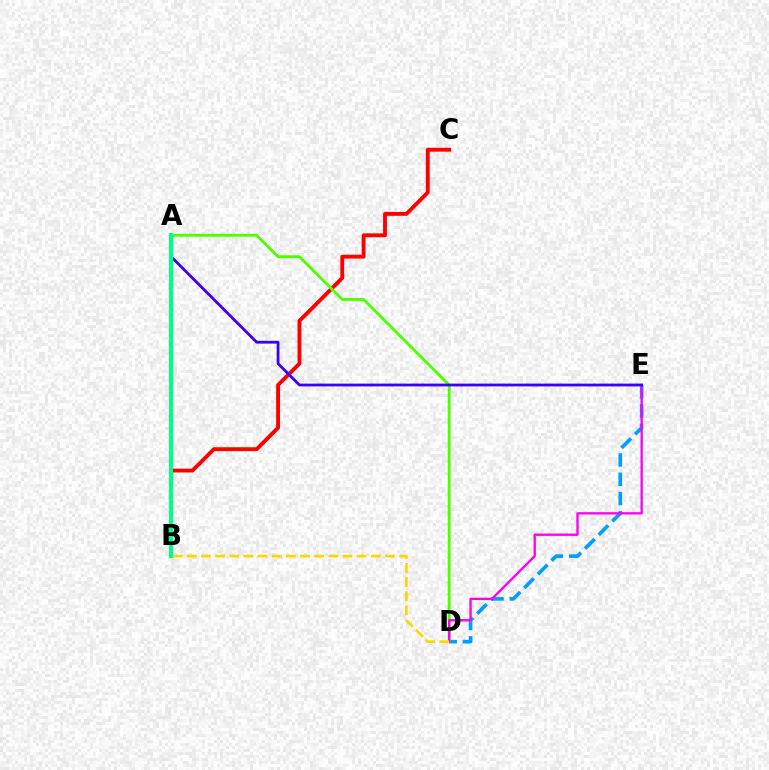{('D', 'E'): [{'color': '#009eff', 'line_style': 'dashed', 'thickness': 2.62}, {'color': '#ff00ed', 'line_style': 'solid', 'thickness': 1.68}], ('B', 'C'): [{'color': '#ff0000', 'line_style': 'solid', 'thickness': 2.78}], ('A', 'D'): [{'color': '#4fff00', 'line_style': 'solid', 'thickness': 2.04}], ('B', 'D'): [{'color': '#ffd500', 'line_style': 'dashed', 'thickness': 1.92}], ('A', 'E'): [{'color': '#3700ff', 'line_style': 'solid', 'thickness': 2.0}], ('A', 'B'): [{'color': '#00ff86', 'line_style': 'solid', 'thickness': 2.93}]}